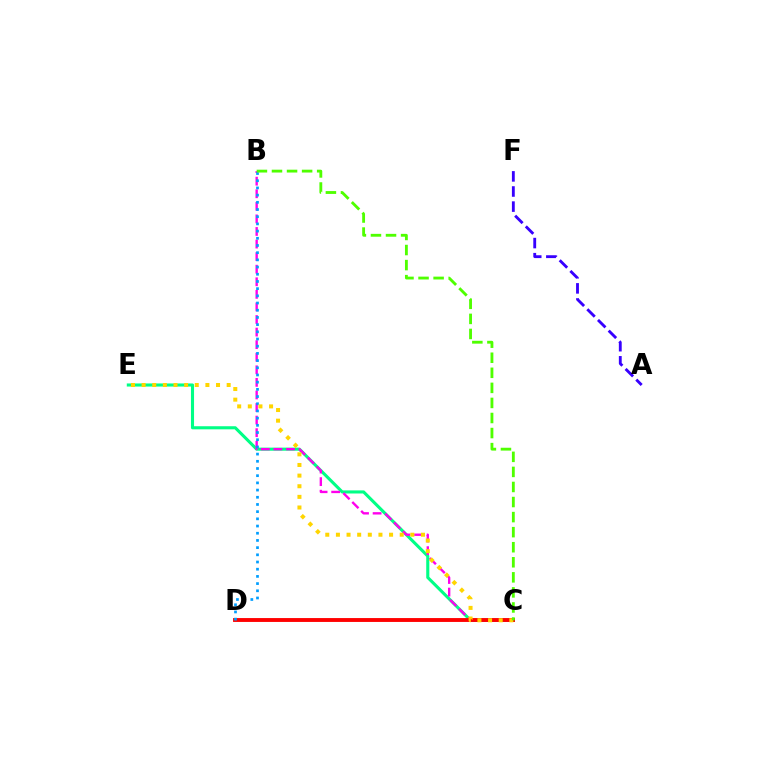{('C', 'E'): [{'color': '#00ff86', 'line_style': 'solid', 'thickness': 2.23}, {'color': '#ffd500', 'line_style': 'dotted', 'thickness': 2.89}], ('A', 'F'): [{'color': '#3700ff', 'line_style': 'dashed', 'thickness': 2.05}], ('B', 'C'): [{'color': '#ff00ed', 'line_style': 'dashed', 'thickness': 1.71}, {'color': '#4fff00', 'line_style': 'dashed', 'thickness': 2.05}], ('C', 'D'): [{'color': '#ff0000', 'line_style': 'solid', 'thickness': 2.79}], ('B', 'D'): [{'color': '#009eff', 'line_style': 'dotted', 'thickness': 1.95}]}